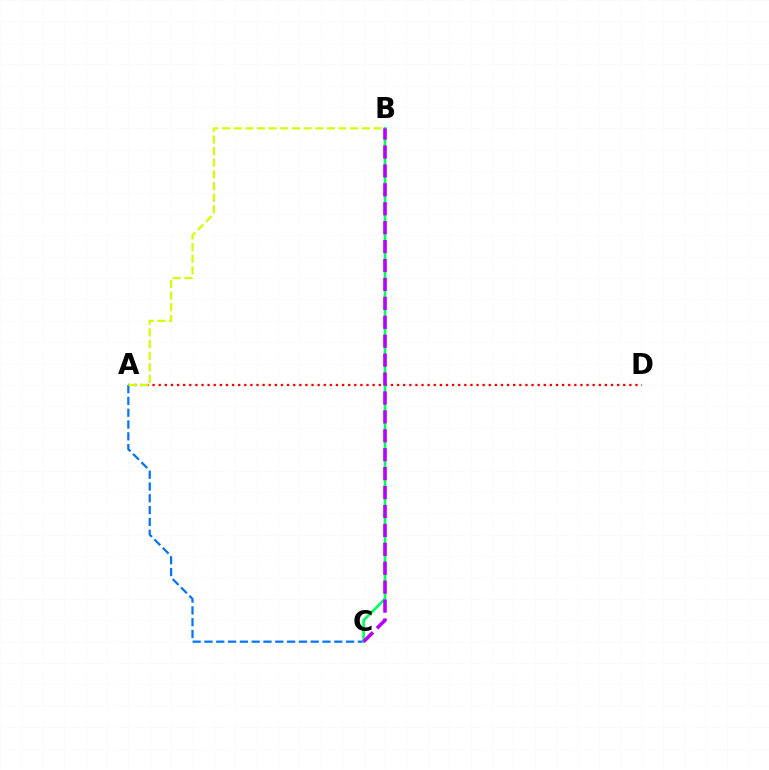{('A', 'D'): [{'color': '#ff0000', 'line_style': 'dotted', 'thickness': 1.66}], ('A', 'C'): [{'color': '#0074ff', 'line_style': 'dashed', 'thickness': 1.6}], ('A', 'B'): [{'color': '#d1ff00', 'line_style': 'dashed', 'thickness': 1.58}], ('B', 'C'): [{'color': '#00ff5c', 'line_style': 'solid', 'thickness': 1.9}, {'color': '#b900ff', 'line_style': 'dashed', 'thickness': 2.57}]}